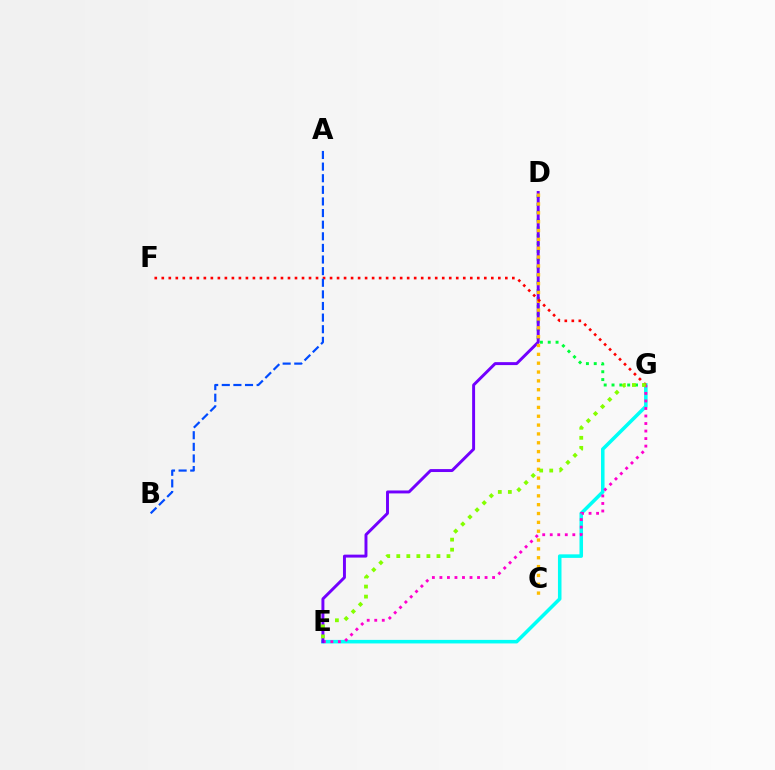{('D', 'G'): [{'color': '#00ff39', 'line_style': 'dotted', 'thickness': 2.13}], ('E', 'G'): [{'color': '#00fff6', 'line_style': 'solid', 'thickness': 2.55}, {'color': '#ff00cf', 'line_style': 'dotted', 'thickness': 2.05}, {'color': '#84ff00', 'line_style': 'dotted', 'thickness': 2.73}], ('D', 'E'): [{'color': '#7200ff', 'line_style': 'solid', 'thickness': 2.12}], ('C', 'D'): [{'color': '#ffbd00', 'line_style': 'dotted', 'thickness': 2.4}], ('F', 'G'): [{'color': '#ff0000', 'line_style': 'dotted', 'thickness': 1.9}], ('A', 'B'): [{'color': '#004bff', 'line_style': 'dashed', 'thickness': 1.58}]}